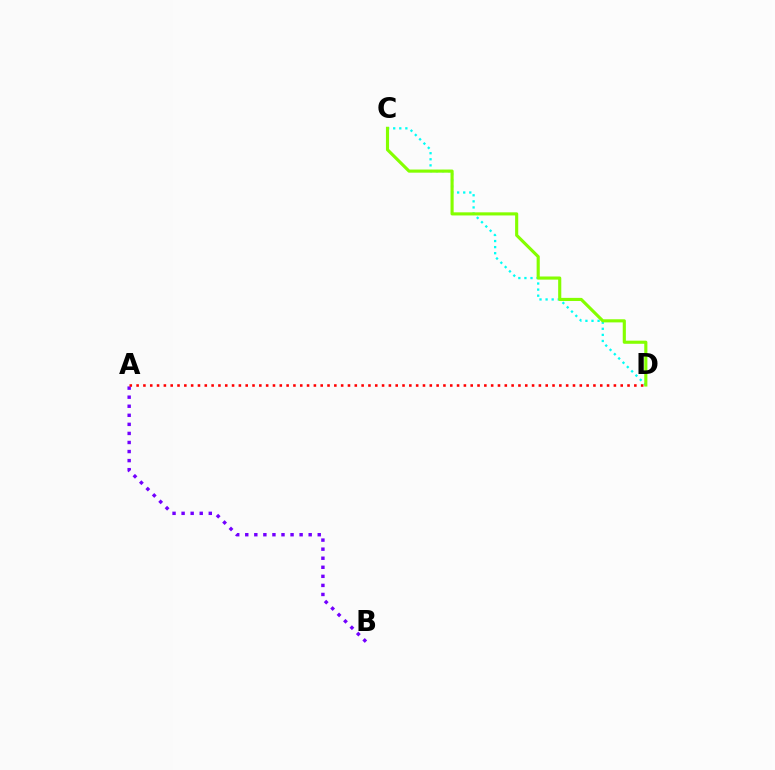{('C', 'D'): [{'color': '#00fff6', 'line_style': 'dotted', 'thickness': 1.65}, {'color': '#84ff00', 'line_style': 'solid', 'thickness': 2.25}], ('A', 'B'): [{'color': '#7200ff', 'line_style': 'dotted', 'thickness': 2.46}], ('A', 'D'): [{'color': '#ff0000', 'line_style': 'dotted', 'thickness': 1.85}]}